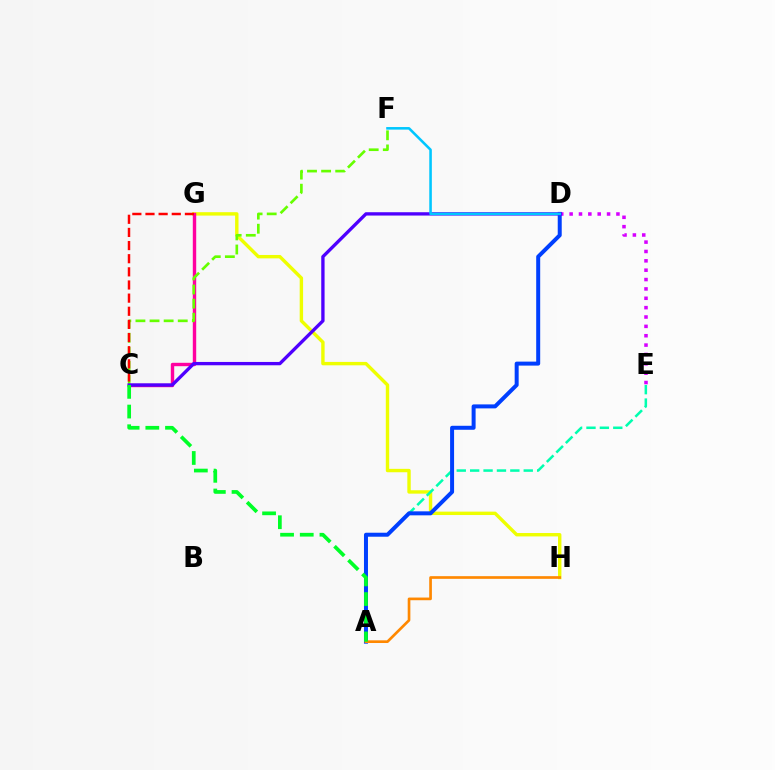{('G', 'H'): [{'color': '#eeff00', 'line_style': 'solid', 'thickness': 2.45}], ('D', 'E'): [{'color': '#d600ff', 'line_style': 'dotted', 'thickness': 2.54}], ('C', 'G'): [{'color': '#ff00a0', 'line_style': 'solid', 'thickness': 2.44}, {'color': '#ff0000', 'line_style': 'dashed', 'thickness': 1.79}], ('C', 'F'): [{'color': '#66ff00', 'line_style': 'dashed', 'thickness': 1.92}], ('A', 'E'): [{'color': '#00ffaf', 'line_style': 'dashed', 'thickness': 1.82}], ('A', 'D'): [{'color': '#003fff', 'line_style': 'solid', 'thickness': 2.87}], ('C', 'D'): [{'color': '#4f00ff', 'line_style': 'solid', 'thickness': 2.4}], ('A', 'H'): [{'color': '#ff8800', 'line_style': 'solid', 'thickness': 1.93}], ('A', 'C'): [{'color': '#00ff27', 'line_style': 'dashed', 'thickness': 2.67}], ('D', 'F'): [{'color': '#00c7ff', 'line_style': 'solid', 'thickness': 1.85}]}